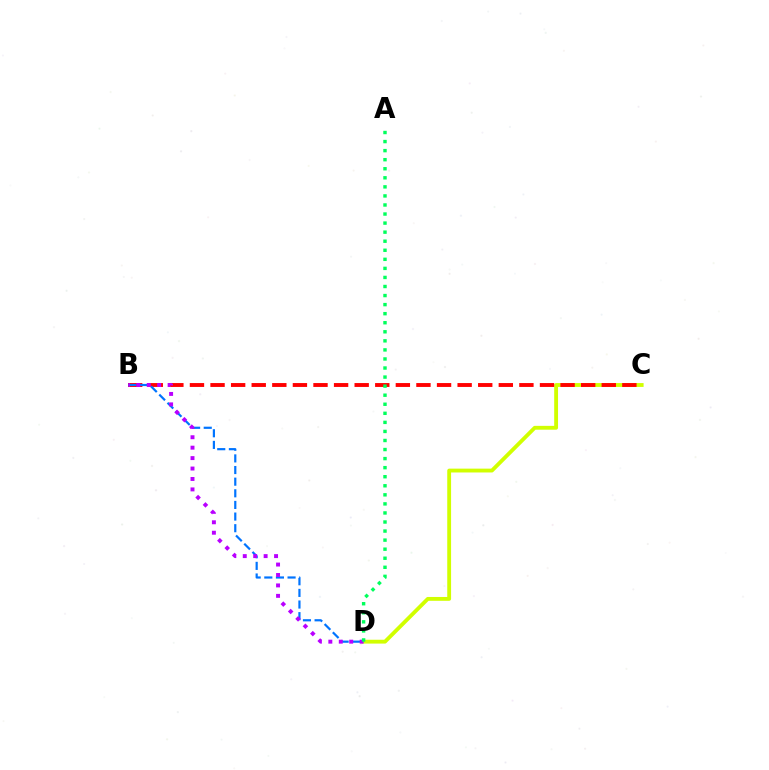{('C', 'D'): [{'color': '#d1ff00', 'line_style': 'solid', 'thickness': 2.77}], ('B', 'C'): [{'color': '#ff0000', 'line_style': 'dashed', 'thickness': 2.8}], ('B', 'D'): [{'color': '#0074ff', 'line_style': 'dashed', 'thickness': 1.58}, {'color': '#b900ff', 'line_style': 'dotted', 'thickness': 2.83}], ('A', 'D'): [{'color': '#00ff5c', 'line_style': 'dotted', 'thickness': 2.46}]}